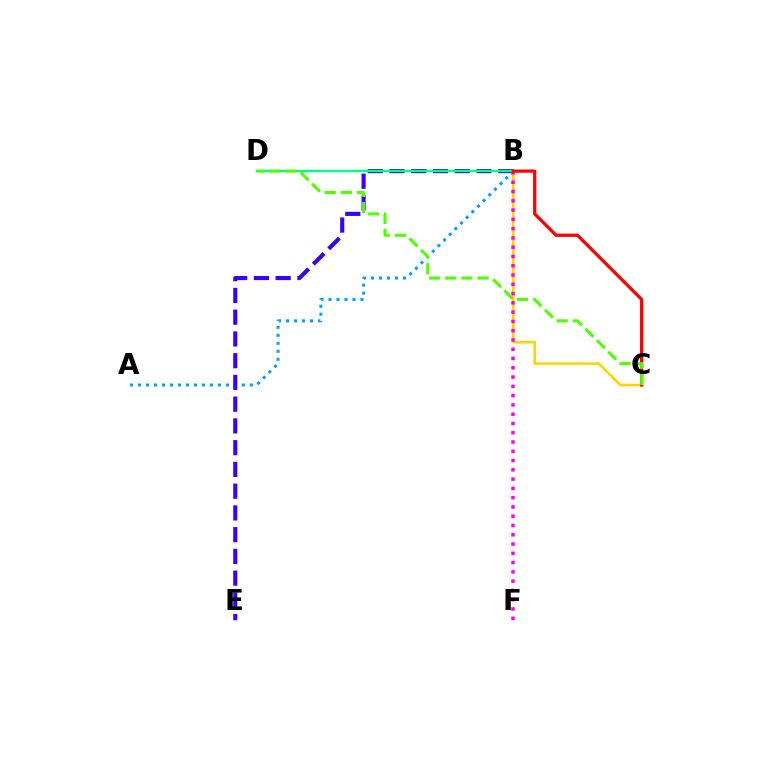{('A', 'B'): [{'color': '#009eff', 'line_style': 'dotted', 'thickness': 2.17}], ('B', 'C'): [{'color': '#ffd500', 'line_style': 'solid', 'thickness': 1.89}, {'color': '#ff0000', 'line_style': 'solid', 'thickness': 2.34}], ('B', 'E'): [{'color': '#3700ff', 'line_style': 'dashed', 'thickness': 2.95}], ('B', 'F'): [{'color': '#ff00ed', 'line_style': 'dotted', 'thickness': 2.52}], ('B', 'D'): [{'color': '#00ff86', 'line_style': 'solid', 'thickness': 1.72}], ('C', 'D'): [{'color': '#4fff00', 'line_style': 'dashed', 'thickness': 2.19}]}